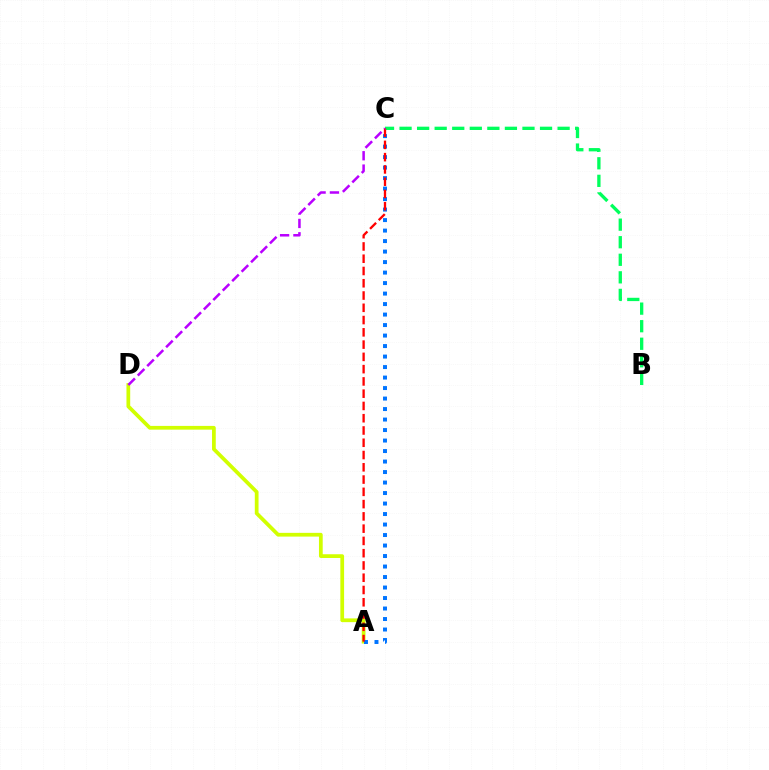{('B', 'C'): [{'color': '#00ff5c', 'line_style': 'dashed', 'thickness': 2.39}], ('A', 'D'): [{'color': '#d1ff00', 'line_style': 'solid', 'thickness': 2.69}], ('A', 'C'): [{'color': '#0074ff', 'line_style': 'dotted', 'thickness': 2.85}, {'color': '#ff0000', 'line_style': 'dashed', 'thickness': 1.67}], ('C', 'D'): [{'color': '#b900ff', 'line_style': 'dashed', 'thickness': 1.81}]}